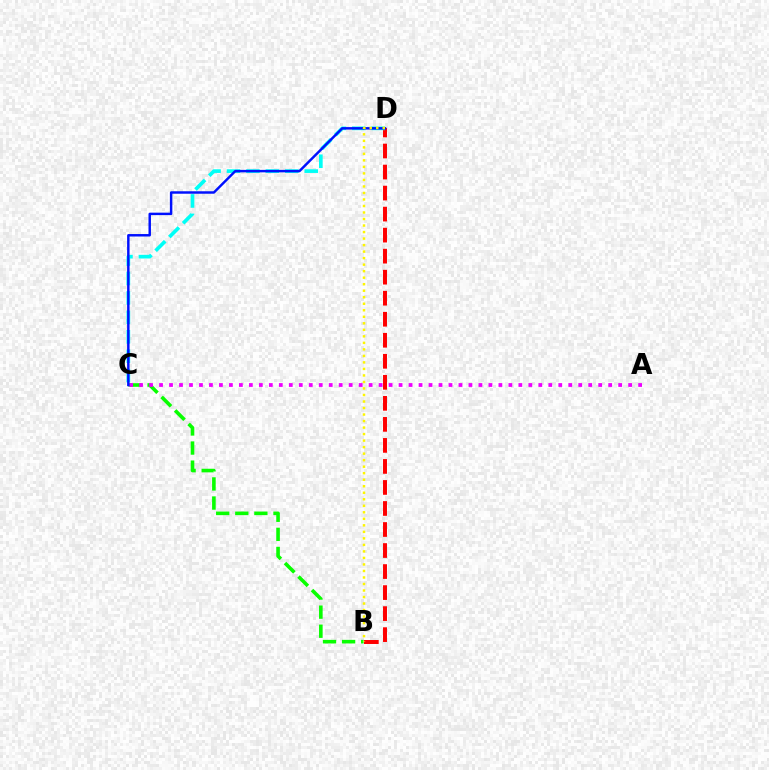{('B', 'C'): [{'color': '#08ff00', 'line_style': 'dashed', 'thickness': 2.59}], ('B', 'D'): [{'color': '#ff0000', 'line_style': 'dashed', 'thickness': 2.86}, {'color': '#fcf500', 'line_style': 'dotted', 'thickness': 1.77}], ('C', 'D'): [{'color': '#00fff6', 'line_style': 'dashed', 'thickness': 2.64}, {'color': '#0010ff', 'line_style': 'solid', 'thickness': 1.77}], ('A', 'C'): [{'color': '#ee00ff', 'line_style': 'dotted', 'thickness': 2.71}]}